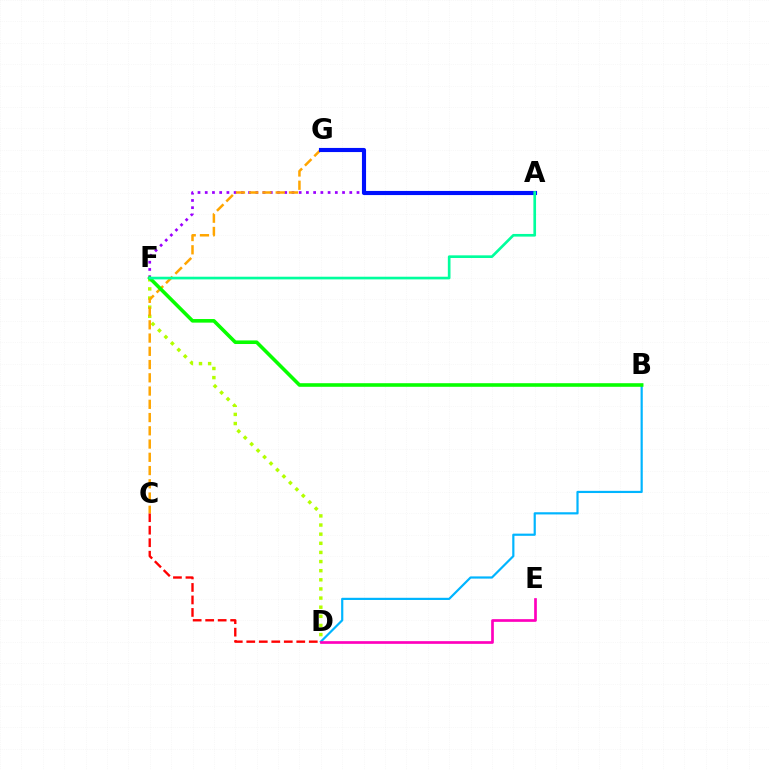{('B', 'D'): [{'color': '#00b5ff', 'line_style': 'solid', 'thickness': 1.58}], ('A', 'F'): [{'color': '#9b00ff', 'line_style': 'dotted', 'thickness': 1.96}, {'color': '#00ff9d', 'line_style': 'solid', 'thickness': 1.92}], ('C', 'D'): [{'color': '#ff0000', 'line_style': 'dashed', 'thickness': 1.7}], ('D', 'F'): [{'color': '#b3ff00', 'line_style': 'dotted', 'thickness': 2.48}], ('D', 'E'): [{'color': '#ff00bd', 'line_style': 'solid', 'thickness': 1.94}], ('C', 'G'): [{'color': '#ffa500', 'line_style': 'dashed', 'thickness': 1.8}], ('A', 'G'): [{'color': '#0010ff', 'line_style': 'solid', 'thickness': 2.97}], ('B', 'F'): [{'color': '#08ff00', 'line_style': 'solid', 'thickness': 2.58}]}